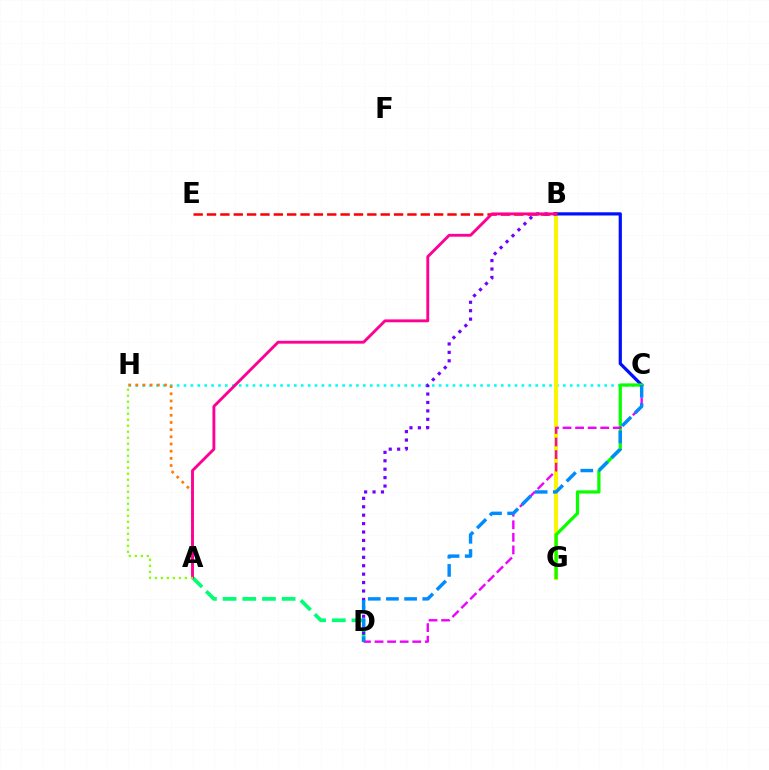{('B', 'E'): [{'color': '#ff0000', 'line_style': 'dashed', 'thickness': 1.81}], ('C', 'H'): [{'color': '#00fff6', 'line_style': 'dotted', 'thickness': 1.87}], ('A', 'D'): [{'color': '#00ff74', 'line_style': 'dashed', 'thickness': 2.67}], ('B', 'G'): [{'color': '#fcf500', 'line_style': 'solid', 'thickness': 2.87}], ('A', 'H'): [{'color': '#ff7c00', 'line_style': 'dotted', 'thickness': 1.95}, {'color': '#84ff00', 'line_style': 'dotted', 'thickness': 1.63}], ('B', 'C'): [{'color': '#0010ff', 'line_style': 'solid', 'thickness': 2.32}], ('C', 'G'): [{'color': '#08ff00', 'line_style': 'solid', 'thickness': 2.32}], ('B', 'D'): [{'color': '#7200ff', 'line_style': 'dotted', 'thickness': 2.29}], ('C', 'D'): [{'color': '#ee00ff', 'line_style': 'dashed', 'thickness': 1.71}, {'color': '#008cff', 'line_style': 'dashed', 'thickness': 2.47}], ('A', 'B'): [{'color': '#ff0094', 'line_style': 'solid', 'thickness': 2.07}]}